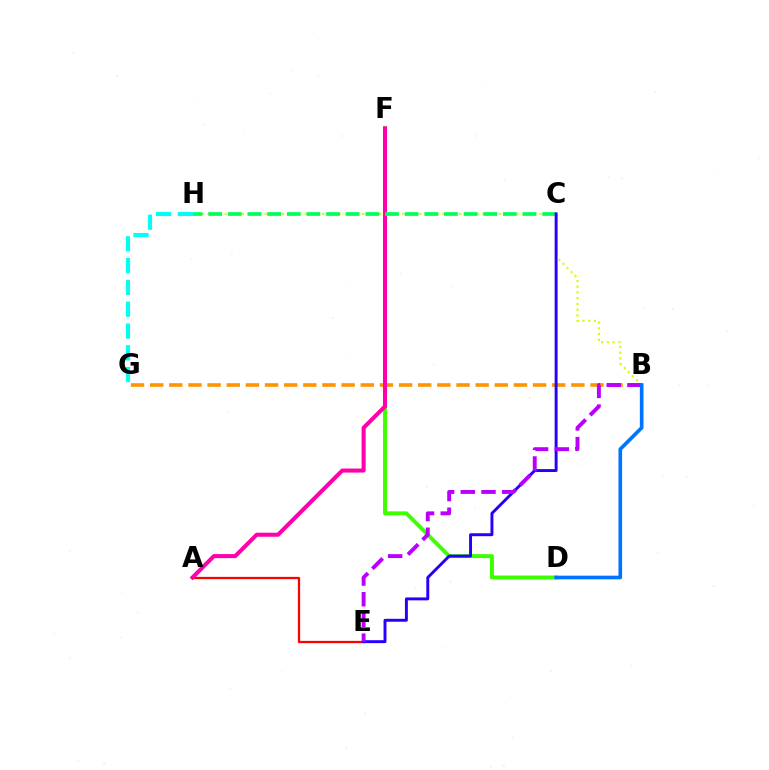{('D', 'F'): [{'color': '#3dff00', 'line_style': 'solid', 'thickness': 2.83}], ('A', 'E'): [{'color': '#ff0000', 'line_style': 'solid', 'thickness': 1.64}], ('B', 'G'): [{'color': '#ff9400', 'line_style': 'dashed', 'thickness': 2.6}], ('G', 'H'): [{'color': '#00fff6', 'line_style': 'dashed', 'thickness': 2.96}], ('B', 'H'): [{'color': '#d1ff00', 'line_style': 'dotted', 'thickness': 1.56}], ('A', 'F'): [{'color': '#ff00ac', 'line_style': 'solid', 'thickness': 2.91}], ('C', 'H'): [{'color': '#00ff5c', 'line_style': 'dashed', 'thickness': 2.67}], ('C', 'E'): [{'color': '#2500ff', 'line_style': 'solid', 'thickness': 2.11}], ('B', 'E'): [{'color': '#b900ff', 'line_style': 'dashed', 'thickness': 2.81}], ('B', 'D'): [{'color': '#0074ff', 'line_style': 'solid', 'thickness': 2.63}]}